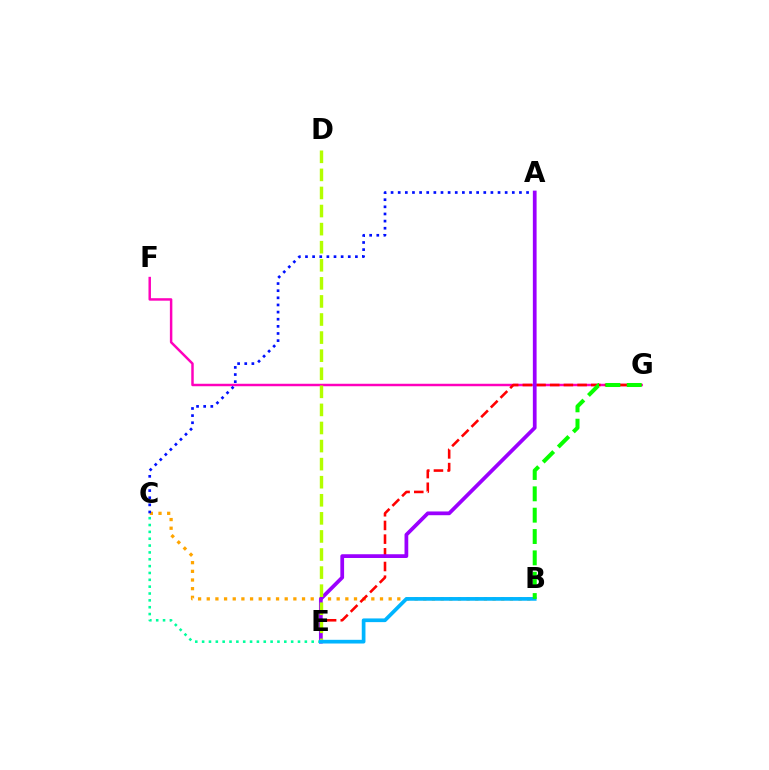{('B', 'C'): [{'color': '#ffa500', 'line_style': 'dotted', 'thickness': 2.35}], ('F', 'G'): [{'color': '#ff00bd', 'line_style': 'solid', 'thickness': 1.78}], ('A', 'C'): [{'color': '#0010ff', 'line_style': 'dotted', 'thickness': 1.94}], ('E', 'G'): [{'color': '#ff0000', 'line_style': 'dashed', 'thickness': 1.86}], ('C', 'E'): [{'color': '#00ff9d', 'line_style': 'dotted', 'thickness': 1.86}], ('A', 'E'): [{'color': '#9b00ff', 'line_style': 'solid', 'thickness': 2.69}], ('D', 'E'): [{'color': '#b3ff00', 'line_style': 'dashed', 'thickness': 2.46}], ('B', 'E'): [{'color': '#00b5ff', 'line_style': 'solid', 'thickness': 2.66}], ('B', 'G'): [{'color': '#08ff00', 'line_style': 'dashed', 'thickness': 2.9}]}